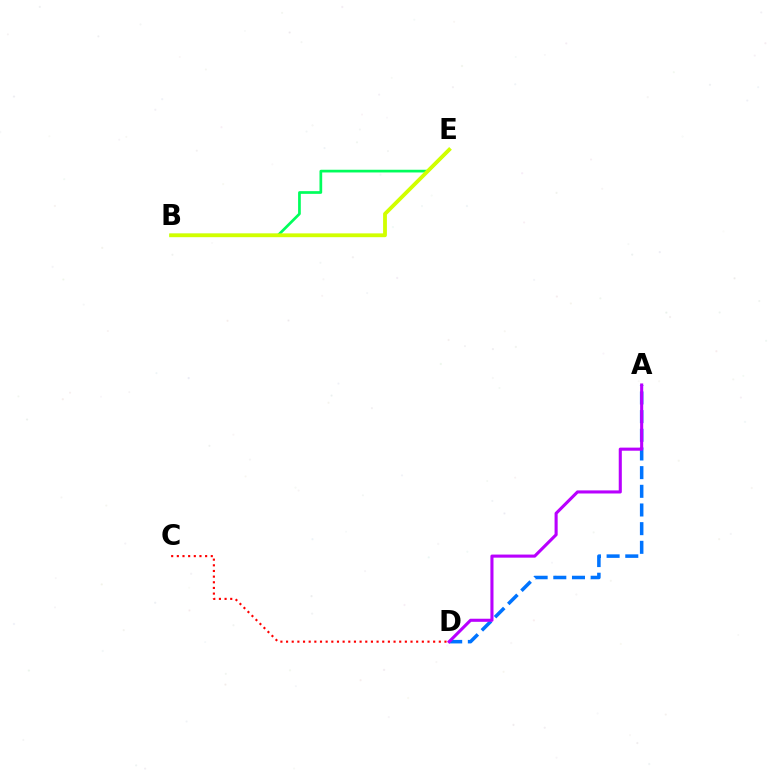{('B', 'E'): [{'color': '#00ff5c', 'line_style': 'solid', 'thickness': 1.95}, {'color': '#d1ff00', 'line_style': 'solid', 'thickness': 2.75}], ('A', 'D'): [{'color': '#0074ff', 'line_style': 'dashed', 'thickness': 2.54}, {'color': '#b900ff', 'line_style': 'solid', 'thickness': 2.22}], ('C', 'D'): [{'color': '#ff0000', 'line_style': 'dotted', 'thickness': 1.54}]}